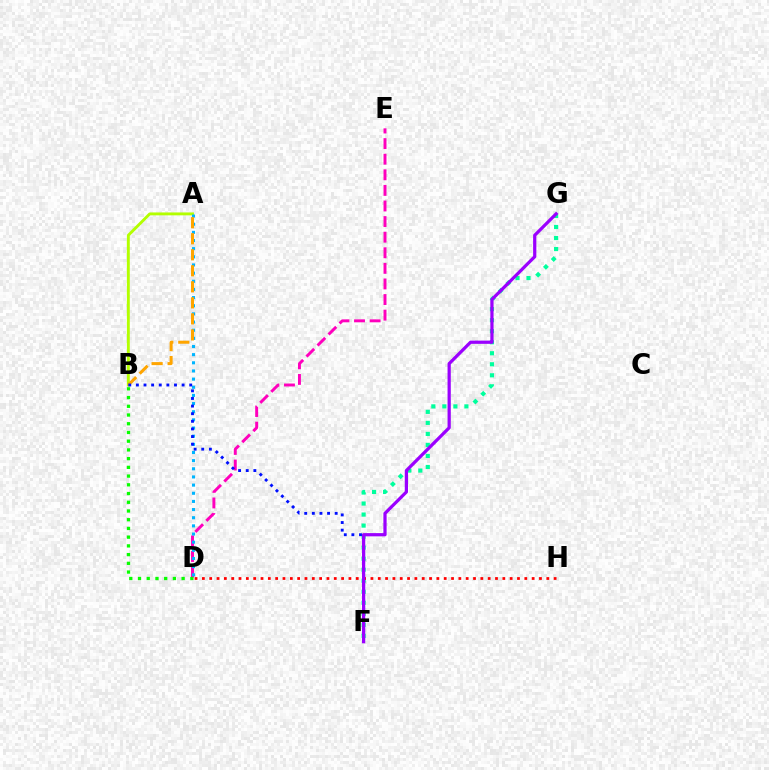{('D', 'E'): [{'color': '#ff00bd', 'line_style': 'dashed', 'thickness': 2.12}], ('A', 'B'): [{'color': '#b3ff00', 'line_style': 'solid', 'thickness': 2.08}, {'color': '#ffa500', 'line_style': 'dashed', 'thickness': 2.18}], ('F', 'G'): [{'color': '#00ff9d', 'line_style': 'dotted', 'thickness': 3.0}, {'color': '#9b00ff', 'line_style': 'solid', 'thickness': 2.32}], ('D', 'H'): [{'color': '#ff0000', 'line_style': 'dotted', 'thickness': 1.99}], ('A', 'D'): [{'color': '#00b5ff', 'line_style': 'dotted', 'thickness': 2.22}], ('B', 'D'): [{'color': '#08ff00', 'line_style': 'dotted', 'thickness': 2.37}], ('B', 'F'): [{'color': '#0010ff', 'line_style': 'dotted', 'thickness': 2.07}]}